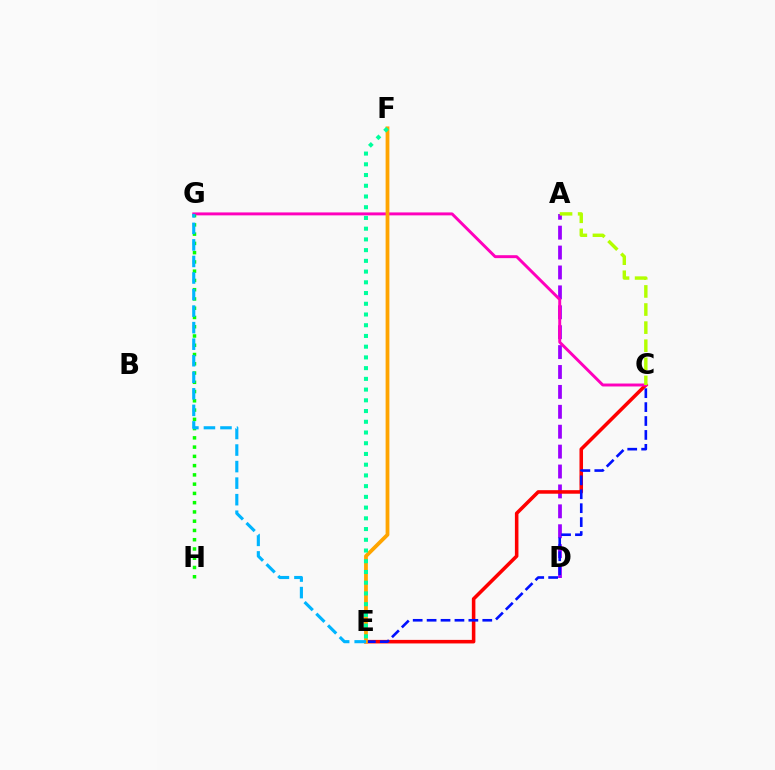{('A', 'D'): [{'color': '#9b00ff', 'line_style': 'dashed', 'thickness': 2.7}], ('C', 'E'): [{'color': '#ff0000', 'line_style': 'solid', 'thickness': 2.55}, {'color': '#0010ff', 'line_style': 'dashed', 'thickness': 1.89}], ('C', 'G'): [{'color': '#ff00bd', 'line_style': 'solid', 'thickness': 2.12}], ('G', 'H'): [{'color': '#08ff00', 'line_style': 'dotted', 'thickness': 2.52}], ('E', 'F'): [{'color': '#ffa500', 'line_style': 'solid', 'thickness': 2.72}, {'color': '#00ff9d', 'line_style': 'dotted', 'thickness': 2.91}], ('A', 'C'): [{'color': '#b3ff00', 'line_style': 'dashed', 'thickness': 2.46}], ('E', 'G'): [{'color': '#00b5ff', 'line_style': 'dashed', 'thickness': 2.25}]}